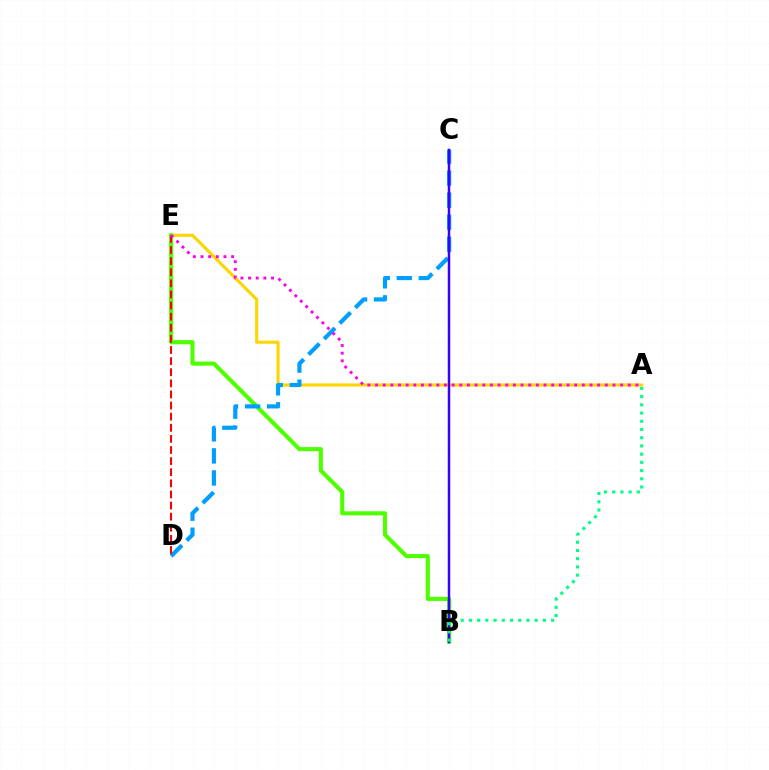{('A', 'E'): [{'color': '#ffd500', 'line_style': 'solid', 'thickness': 2.23}, {'color': '#ff00ed', 'line_style': 'dotted', 'thickness': 2.08}], ('B', 'E'): [{'color': '#4fff00', 'line_style': 'solid', 'thickness': 2.96}], ('C', 'D'): [{'color': '#009eff', 'line_style': 'dashed', 'thickness': 2.99}], ('B', 'C'): [{'color': '#3700ff', 'line_style': 'solid', 'thickness': 1.79}], ('A', 'B'): [{'color': '#00ff86', 'line_style': 'dotted', 'thickness': 2.23}], ('D', 'E'): [{'color': '#ff0000', 'line_style': 'dashed', 'thickness': 1.51}]}